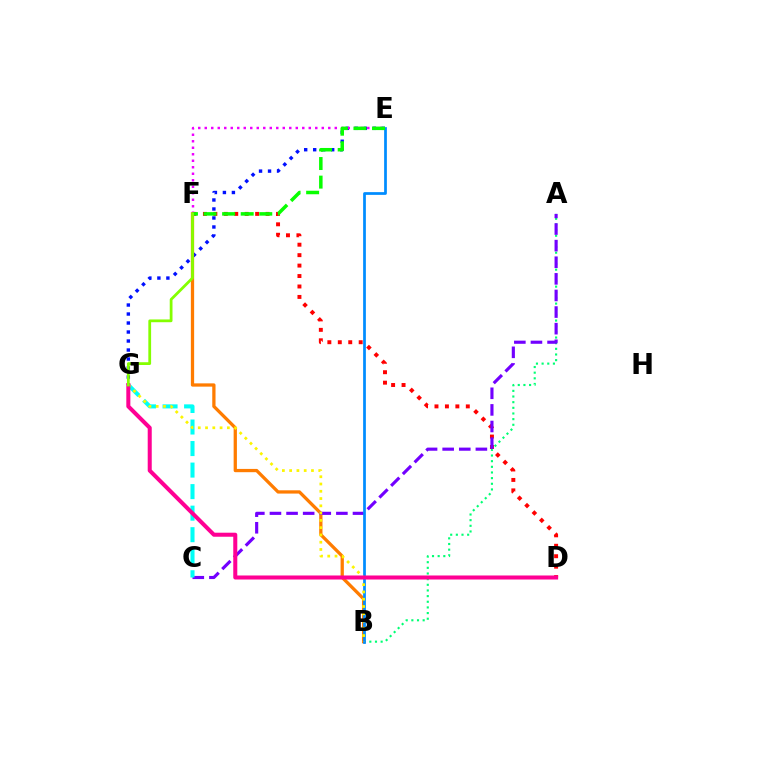{('E', 'G'): [{'color': '#0010ff', 'line_style': 'dotted', 'thickness': 2.45}], ('A', 'B'): [{'color': '#00ff74', 'line_style': 'dotted', 'thickness': 1.54}], ('D', 'F'): [{'color': '#ff0000', 'line_style': 'dotted', 'thickness': 2.84}], ('E', 'F'): [{'color': '#ee00ff', 'line_style': 'dotted', 'thickness': 1.77}, {'color': '#08ff00', 'line_style': 'dashed', 'thickness': 2.52}], ('B', 'F'): [{'color': '#ff7c00', 'line_style': 'solid', 'thickness': 2.36}], ('A', 'C'): [{'color': '#7200ff', 'line_style': 'dashed', 'thickness': 2.26}], ('B', 'E'): [{'color': '#008cff', 'line_style': 'solid', 'thickness': 1.97}], ('C', 'G'): [{'color': '#00fff6', 'line_style': 'dashed', 'thickness': 2.93}], ('B', 'G'): [{'color': '#fcf500', 'line_style': 'dotted', 'thickness': 1.98}], ('D', 'G'): [{'color': '#ff0094', 'line_style': 'solid', 'thickness': 2.9}], ('F', 'G'): [{'color': '#84ff00', 'line_style': 'solid', 'thickness': 2.0}]}